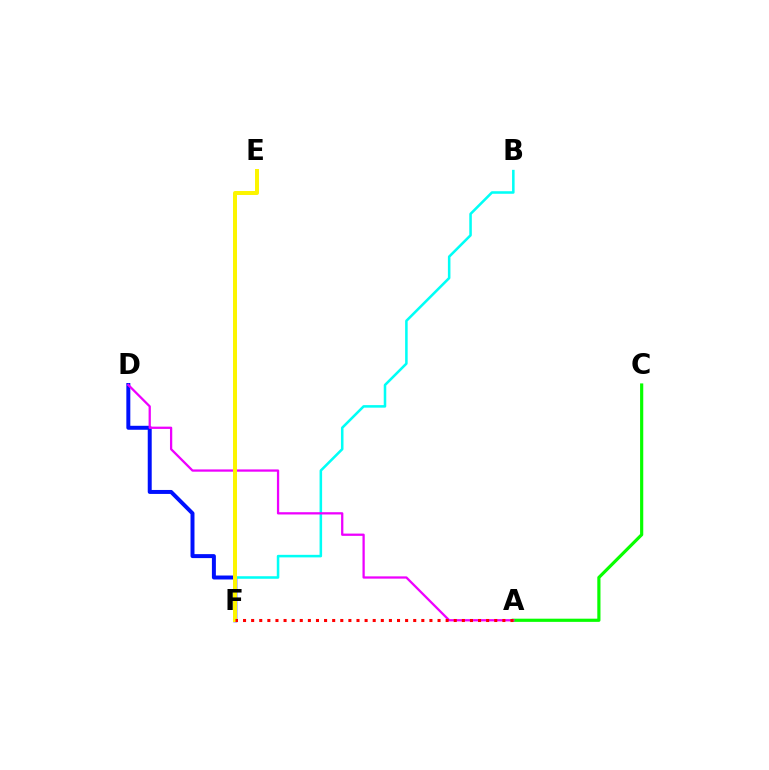{('D', 'F'): [{'color': '#0010ff', 'line_style': 'solid', 'thickness': 2.86}], ('B', 'F'): [{'color': '#00fff6', 'line_style': 'solid', 'thickness': 1.83}], ('A', 'C'): [{'color': '#08ff00', 'line_style': 'solid', 'thickness': 2.29}], ('A', 'D'): [{'color': '#ee00ff', 'line_style': 'solid', 'thickness': 1.64}], ('E', 'F'): [{'color': '#fcf500', 'line_style': 'solid', 'thickness': 2.87}], ('A', 'F'): [{'color': '#ff0000', 'line_style': 'dotted', 'thickness': 2.2}]}